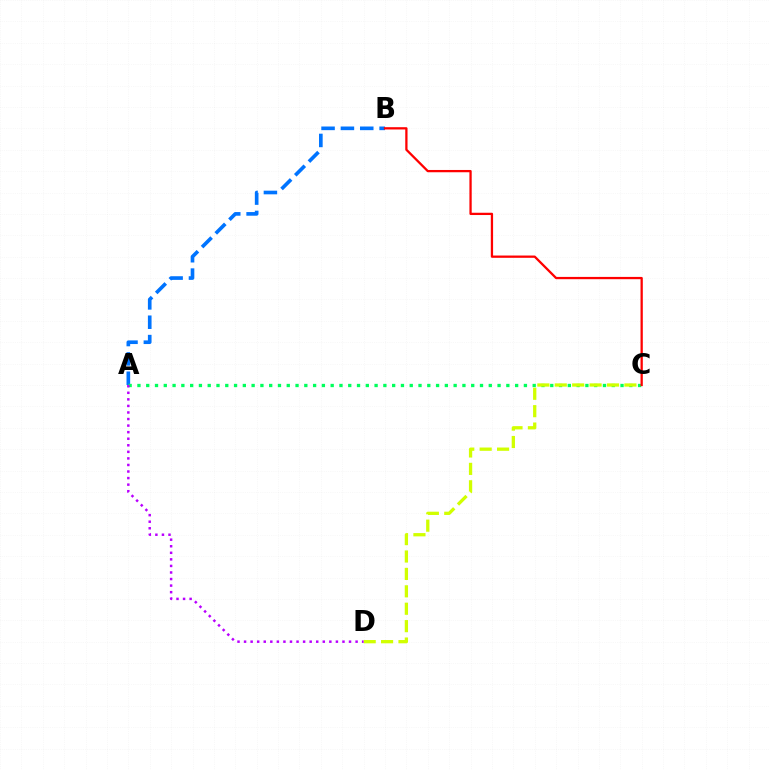{('A', 'B'): [{'color': '#0074ff', 'line_style': 'dashed', 'thickness': 2.63}], ('A', 'C'): [{'color': '#00ff5c', 'line_style': 'dotted', 'thickness': 2.39}], ('C', 'D'): [{'color': '#d1ff00', 'line_style': 'dashed', 'thickness': 2.36}], ('A', 'D'): [{'color': '#b900ff', 'line_style': 'dotted', 'thickness': 1.78}], ('B', 'C'): [{'color': '#ff0000', 'line_style': 'solid', 'thickness': 1.64}]}